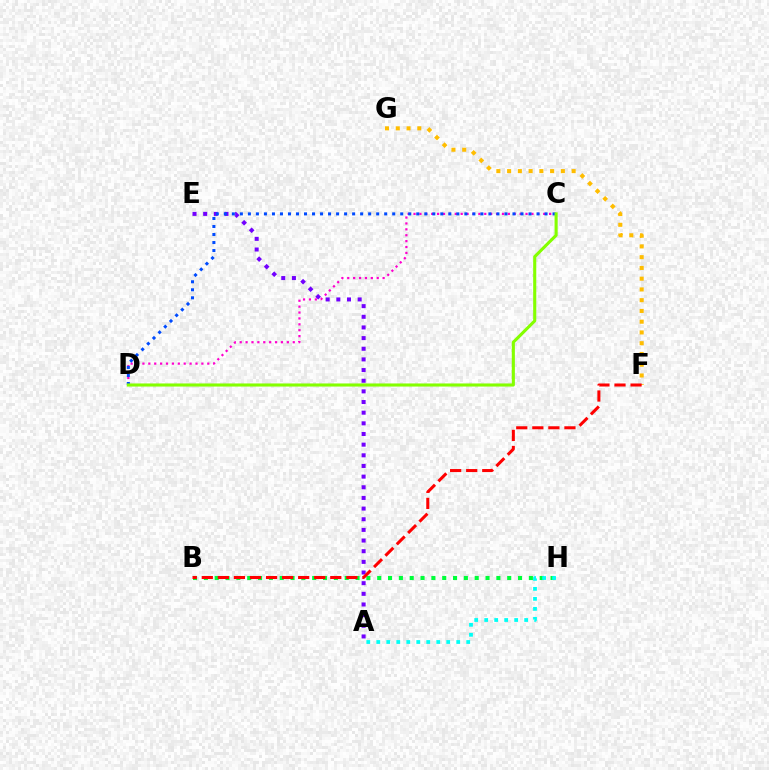{('B', 'H'): [{'color': '#00ff39', 'line_style': 'dotted', 'thickness': 2.94}], ('A', 'H'): [{'color': '#00fff6', 'line_style': 'dotted', 'thickness': 2.72}], ('F', 'G'): [{'color': '#ffbd00', 'line_style': 'dotted', 'thickness': 2.92}], ('A', 'E'): [{'color': '#7200ff', 'line_style': 'dotted', 'thickness': 2.89}], ('C', 'D'): [{'color': '#ff00cf', 'line_style': 'dotted', 'thickness': 1.6}, {'color': '#004bff', 'line_style': 'dotted', 'thickness': 2.18}, {'color': '#84ff00', 'line_style': 'solid', 'thickness': 2.23}], ('B', 'F'): [{'color': '#ff0000', 'line_style': 'dashed', 'thickness': 2.18}]}